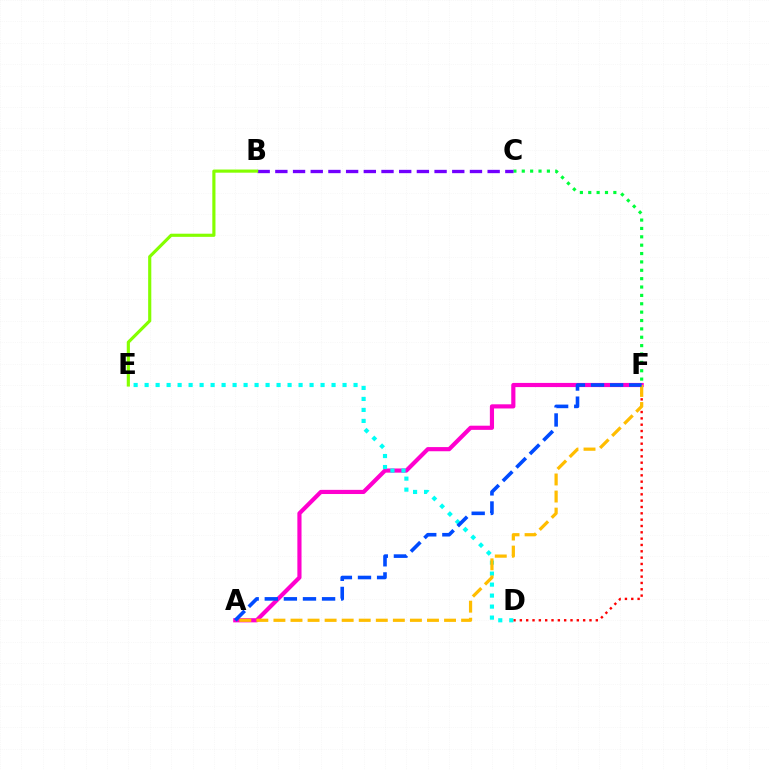{('D', 'F'): [{'color': '#ff0000', 'line_style': 'dotted', 'thickness': 1.72}], ('C', 'F'): [{'color': '#00ff39', 'line_style': 'dotted', 'thickness': 2.27}], ('A', 'F'): [{'color': '#ff00cf', 'line_style': 'solid', 'thickness': 3.0}, {'color': '#ffbd00', 'line_style': 'dashed', 'thickness': 2.32}, {'color': '#004bff', 'line_style': 'dashed', 'thickness': 2.59}], ('B', 'C'): [{'color': '#7200ff', 'line_style': 'dashed', 'thickness': 2.4}], ('B', 'E'): [{'color': '#84ff00', 'line_style': 'solid', 'thickness': 2.27}], ('D', 'E'): [{'color': '#00fff6', 'line_style': 'dotted', 'thickness': 2.99}]}